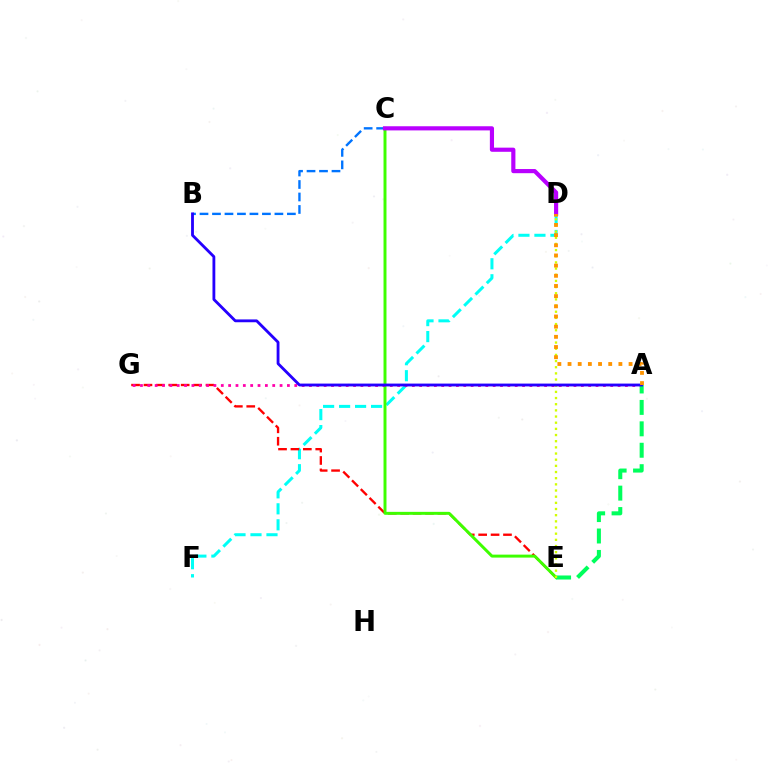{('D', 'F'): [{'color': '#00fff6', 'line_style': 'dashed', 'thickness': 2.17}], ('E', 'G'): [{'color': '#ff0000', 'line_style': 'dashed', 'thickness': 1.69}], ('C', 'E'): [{'color': '#3dff00', 'line_style': 'solid', 'thickness': 2.13}], ('A', 'G'): [{'color': '#ff00ac', 'line_style': 'dotted', 'thickness': 2.0}], ('A', 'E'): [{'color': '#00ff5c', 'line_style': 'dashed', 'thickness': 2.91}], ('B', 'C'): [{'color': '#0074ff', 'line_style': 'dashed', 'thickness': 1.7}], ('D', 'E'): [{'color': '#d1ff00', 'line_style': 'dotted', 'thickness': 1.68}], ('A', 'B'): [{'color': '#2500ff', 'line_style': 'solid', 'thickness': 2.03}], ('C', 'D'): [{'color': '#b900ff', 'line_style': 'solid', 'thickness': 2.99}], ('A', 'D'): [{'color': '#ff9400', 'line_style': 'dotted', 'thickness': 2.76}]}